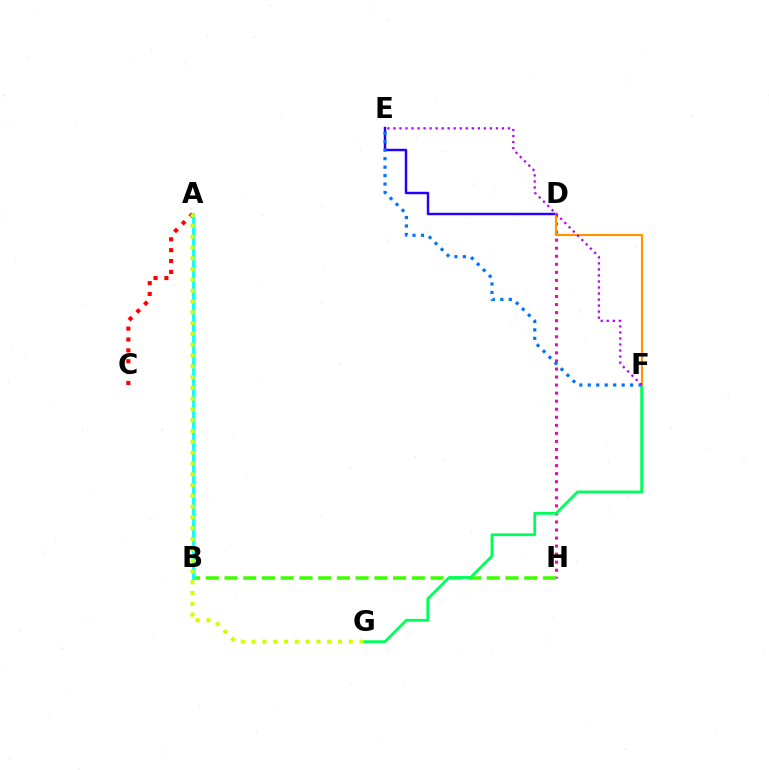{('D', 'H'): [{'color': '#ff00ac', 'line_style': 'dotted', 'thickness': 2.19}], ('B', 'H'): [{'color': '#3dff00', 'line_style': 'dashed', 'thickness': 2.54}], ('D', 'E'): [{'color': '#2500ff', 'line_style': 'solid', 'thickness': 1.77}], ('A', 'C'): [{'color': '#ff0000', 'line_style': 'dotted', 'thickness': 2.95}], ('F', 'G'): [{'color': '#00ff5c', 'line_style': 'solid', 'thickness': 2.03}], ('A', 'B'): [{'color': '#00fff6', 'line_style': 'solid', 'thickness': 1.98}], ('E', 'F'): [{'color': '#0074ff', 'line_style': 'dotted', 'thickness': 2.3}, {'color': '#b900ff', 'line_style': 'dotted', 'thickness': 1.64}], ('D', 'F'): [{'color': '#ff9400', 'line_style': 'solid', 'thickness': 1.57}], ('A', 'G'): [{'color': '#d1ff00', 'line_style': 'dotted', 'thickness': 2.93}]}